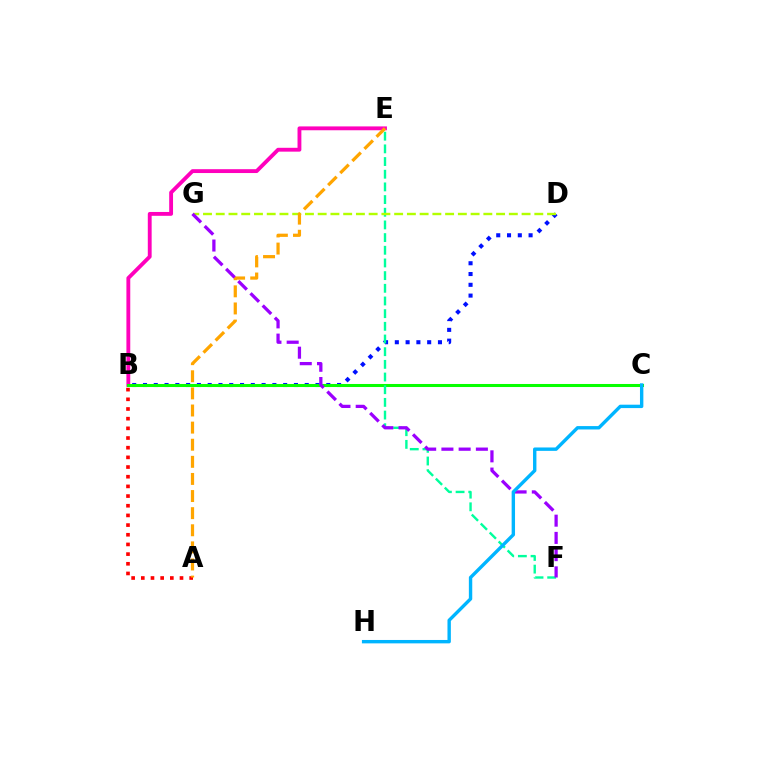{('B', 'D'): [{'color': '#0010ff', 'line_style': 'dotted', 'thickness': 2.93}], ('B', 'E'): [{'color': '#ff00bd', 'line_style': 'solid', 'thickness': 2.77}], ('B', 'C'): [{'color': '#08ff00', 'line_style': 'solid', 'thickness': 2.19}], ('A', 'B'): [{'color': '#ff0000', 'line_style': 'dotted', 'thickness': 2.63}], ('E', 'F'): [{'color': '#00ff9d', 'line_style': 'dashed', 'thickness': 1.72}], ('D', 'G'): [{'color': '#b3ff00', 'line_style': 'dashed', 'thickness': 1.73}], ('A', 'E'): [{'color': '#ffa500', 'line_style': 'dashed', 'thickness': 2.32}], ('F', 'G'): [{'color': '#9b00ff', 'line_style': 'dashed', 'thickness': 2.34}], ('C', 'H'): [{'color': '#00b5ff', 'line_style': 'solid', 'thickness': 2.44}]}